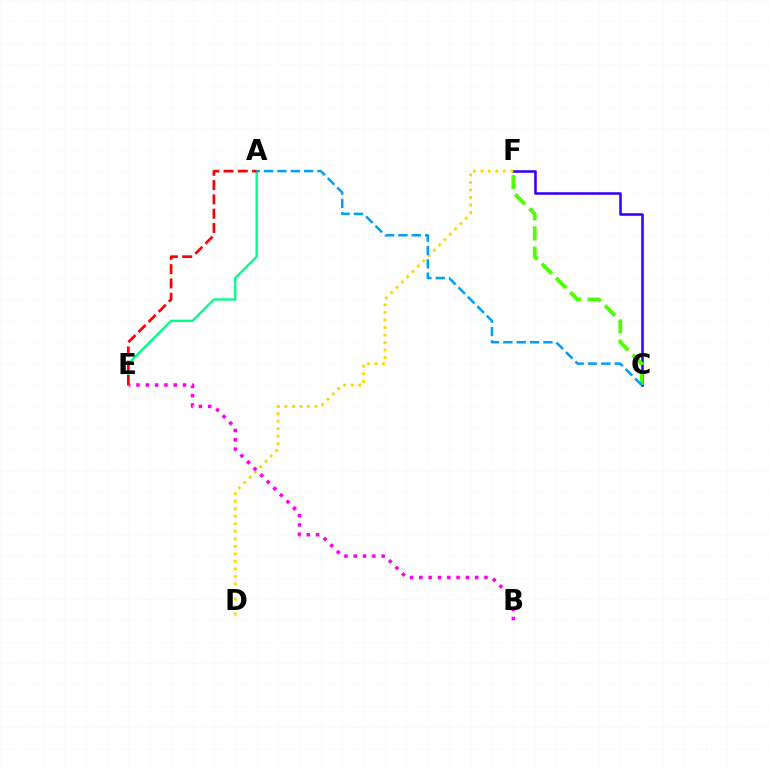{('C', 'F'): [{'color': '#3700ff', 'line_style': 'solid', 'thickness': 1.85}, {'color': '#4fff00', 'line_style': 'dashed', 'thickness': 2.74}], ('D', 'F'): [{'color': '#ffd500', 'line_style': 'dotted', 'thickness': 2.04}], ('B', 'E'): [{'color': '#ff00ed', 'line_style': 'dotted', 'thickness': 2.53}], ('A', 'E'): [{'color': '#00ff86', 'line_style': 'solid', 'thickness': 1.68}, {'color': '#ff0000', 'line_style': 'dashed', 'thickness': 1.94}], ('A', 'C'): [{'color': '#009eff', 'line_style': 'dashed', 'thickness': 1.81}]}